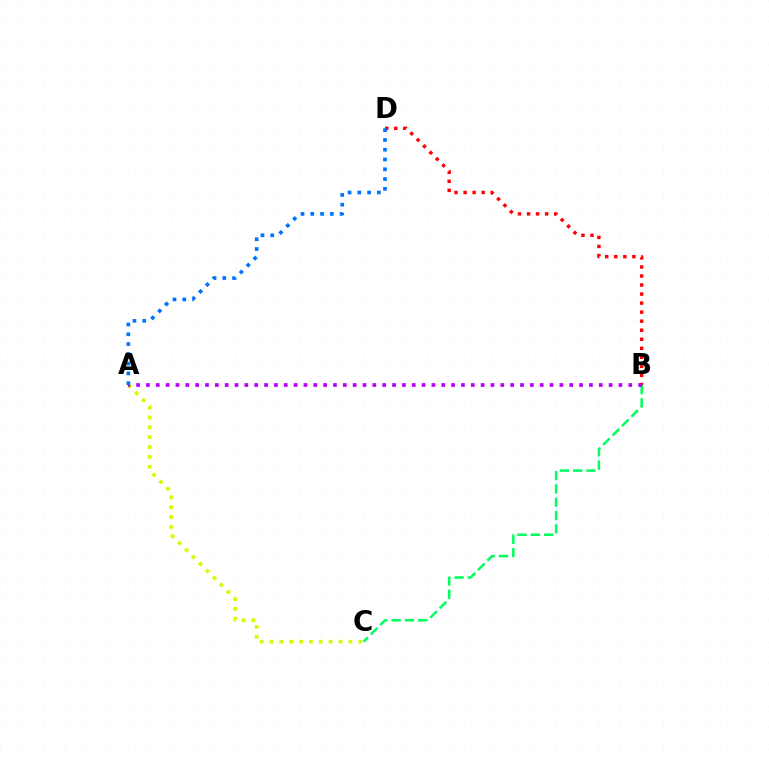{('B', 'C'): [{'color': '#00ff5c', 'line_style': 'dashed', 'thickness': 1.81}], ('B', 'D'): [{'color': '#ff0000', 'line_style': 'dotted', 'thickness': 2.46}], ('A', 'C'): [{'color': '#d1ff00', 'line_style': 'dotted', 'thickness': 2.68}], ('A', 'B'): [{'color': '#b900ff', 'line_style': 'dotted', 'thickness': 2.67}], ('A', 'D'): [{'color': '#0074ff', 'line_style': 'dotted', 'thickness': 2.66}]}